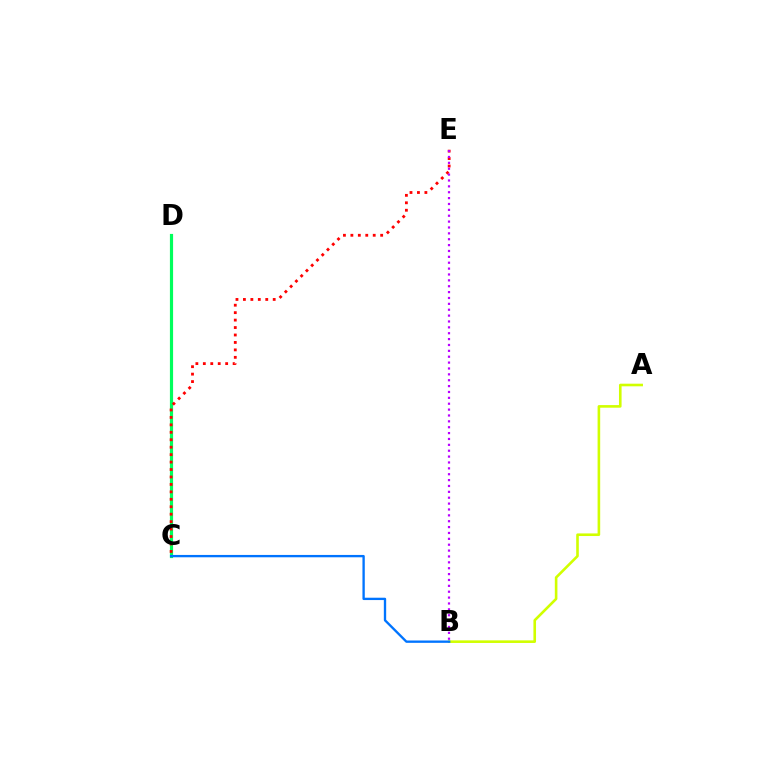{('C', 'D'): [{'color': '#00ff5c', 'line_style': 'solid', 'thickness': 2.29}], ('A', 'B'): [{'color': '#d1ff00', 'line_style': 'solid', 'thickness': 1.88}], ('C', 'E'): [{'color': '#ff0000', 'line_style': 'dotted', 'thickness': 2.02}], ('B', 'E'): [{'color': '#b900ff', 'line_style': 'dotted', 'thickness': 1.6}], ('B', 'C'): [{'color': '#0074ff', 'line_style': 'solid', 'thickness': 1.69}]}